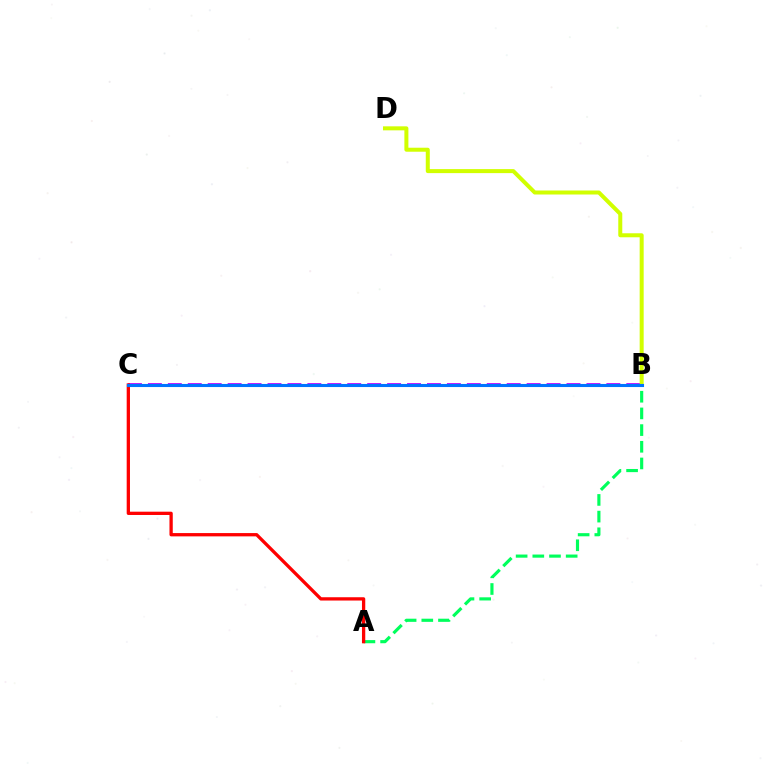{('B', 'C'): [{'color': '#b900ff', 'line_style': 'dashed', 'thickness': 2.71}, {'color': '#0074ff', 'line_style': 'solid', 'thickness': 2.22}], ('A', 'B'): [{'color': '#00ff5c', 'line_style': 'dashed', 'thickness': 2.27}], ('B', 'D'): [{'color': '#d1ff00', 'line_style': 'solid', 'thickness': 2.89}], ('A', 'C'): [{'color': '#ff0000', 'line_style': 'solid', 'thickness': 2.37}]}